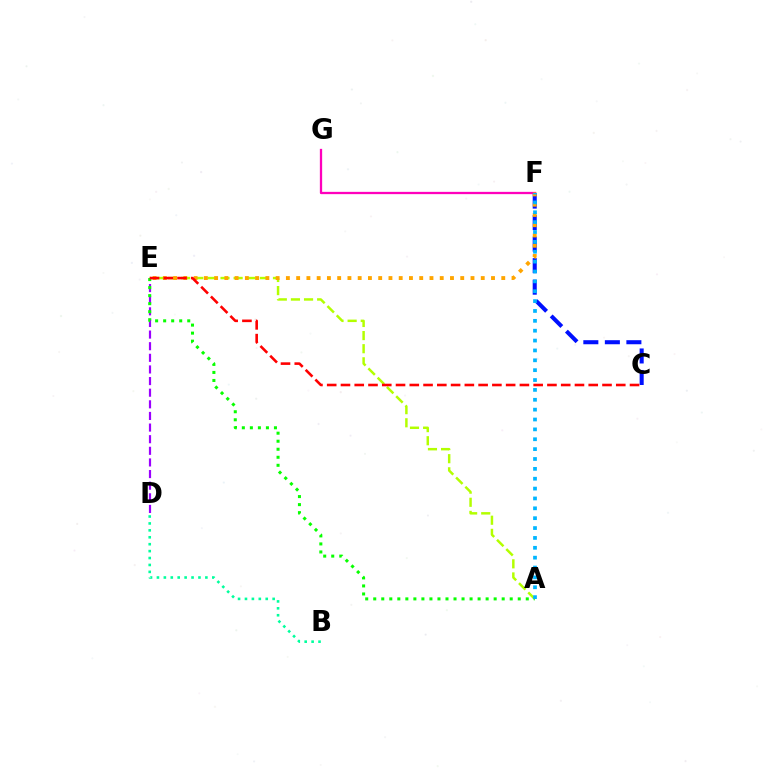{('B', 'D'): [{'color': '#00ff9d', 'line_style': 'dotted', 'thickness': 1.88}], ('F', 'G'): [{'color': '#ff00bd', 'line_style': 'solid', 'thickness': 1.65}], ('A', 'E'): [{'color': '#b3ff00', 'line_style': 'dashed', 'thickness': 1.78}, {'color': '#08ff00', 'line_style': 'dotted', 'thickness': 2.18}], ('C', 'F'): [{'color': '#0010ff', 'line_style': 'dashed', 'thickness': 2.92}], ('D', 'E'): [{'color': '#9b00ff', 'line_style': 'dashed', 'thickness': 1.58}], ('E', 'F'): [{'color': '#ffa500', 'line_style': 'dotted', 'thickness': 2.79}], ('A', 'F'): [{'color': '#00b5ff', 'line_style': 'dotted', 'thickness': 2.68}], ('C', 'E'): [{'color': '#ff0000', 'line_style': 'dashed', 'thickness': 1.87}]}